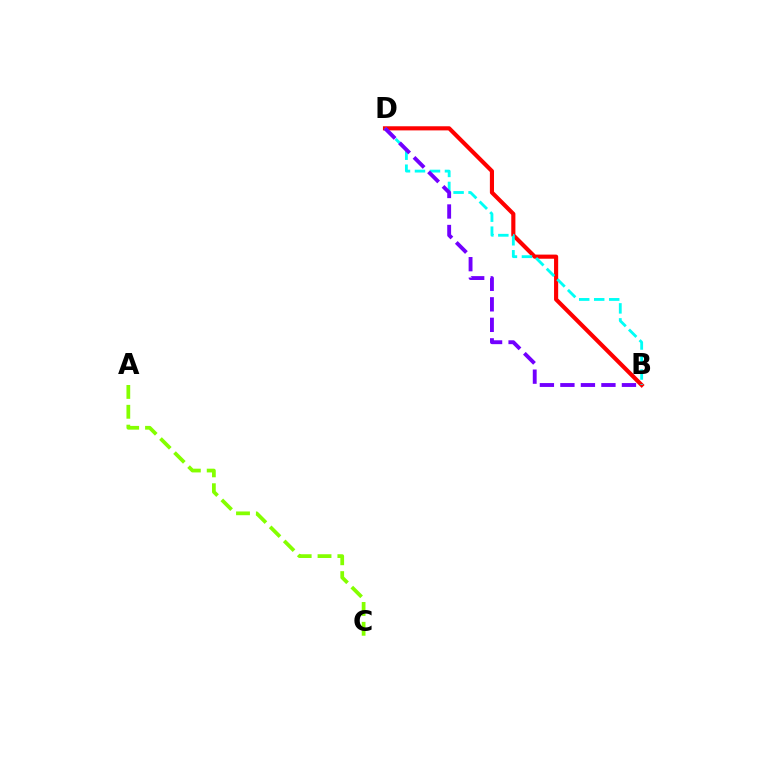{('A', 'C'): [{'color': '#84ff00', 'line_style': 'dashed', 'thickness': 2.7}], ('B', 'D'): [{'color': '#ff0000', 'line_style': 'solid', 'thickness': 2.97}, {'color': '#00fff6', 'line_style': 'dashed', 'thickness': 2.04}, {'color': '#7200ff', 'line_style': 'dashed', 'thickness': 2.79}]}